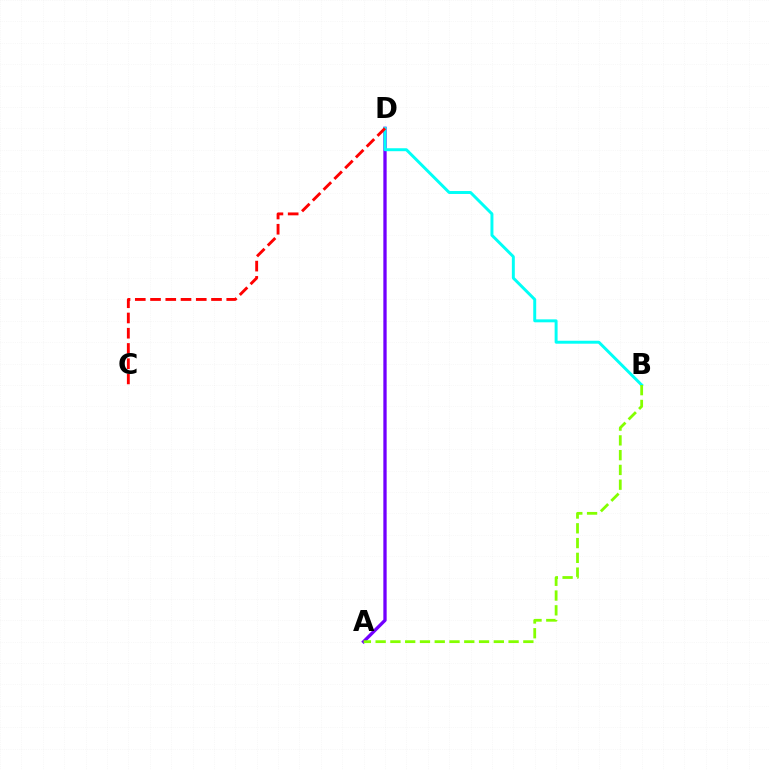{('A', 'D'): [{'color': '#7200ff', 'line_style': 'solid', 'thickness': 2.39}], ('B', 'D'): [{'color': '#00fff6', 'line_style': 'solid', 'thickness': 2.12}], ('A', 'B'): [{'color': '#84ff00', 'line_style': 'dashed', 'thickness': 2.01}], ('C', 'D'): [{'color': '#ff0000', 'line_style': 'dashed', 'thickness': 2.07}]}